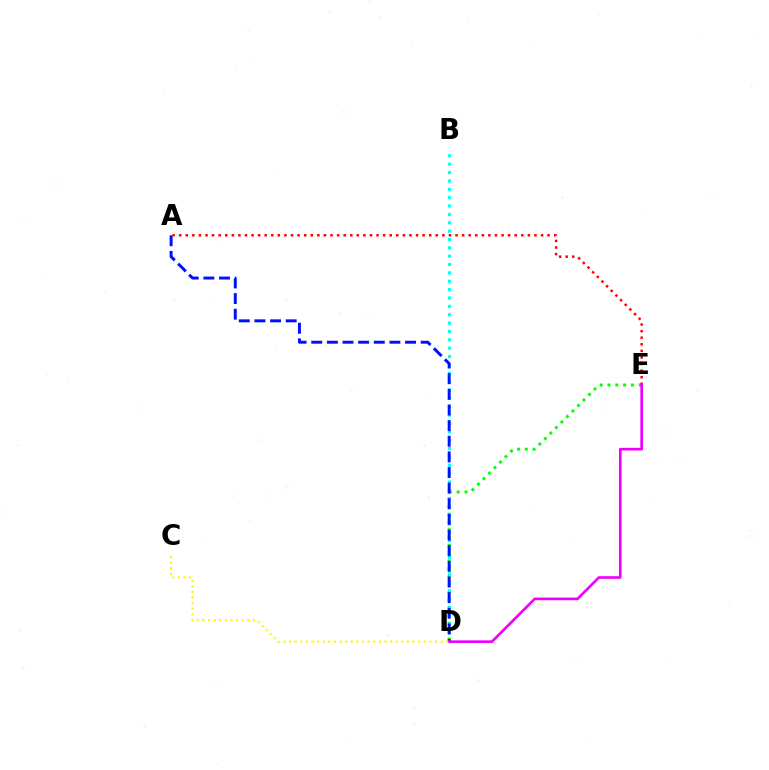{('D', 'E'): [{'color': '#08ff00', 'line_style': 'dotted', 'thickness': 2.12}, {'color': '#ee00ff', 'line_style': 'solid', 'thickness': 1.9}], ('B', 'D'): [{'color': '#00fff6', 'line_style': 'dotted', 'thickness': 2.27}], ('A', 'D'): [{'color': '#0010ff', 'line_style': 'dashed', 'thickness': 2.12}], ('A', 'E'): [{'color': '#ff0000', 'line_style': 'dotted', 'thickness': 1.79}], ('C', 'D'): [{'color': '#fcf500', 'line_style': 'dotted', 'thickness': 1.53}]}